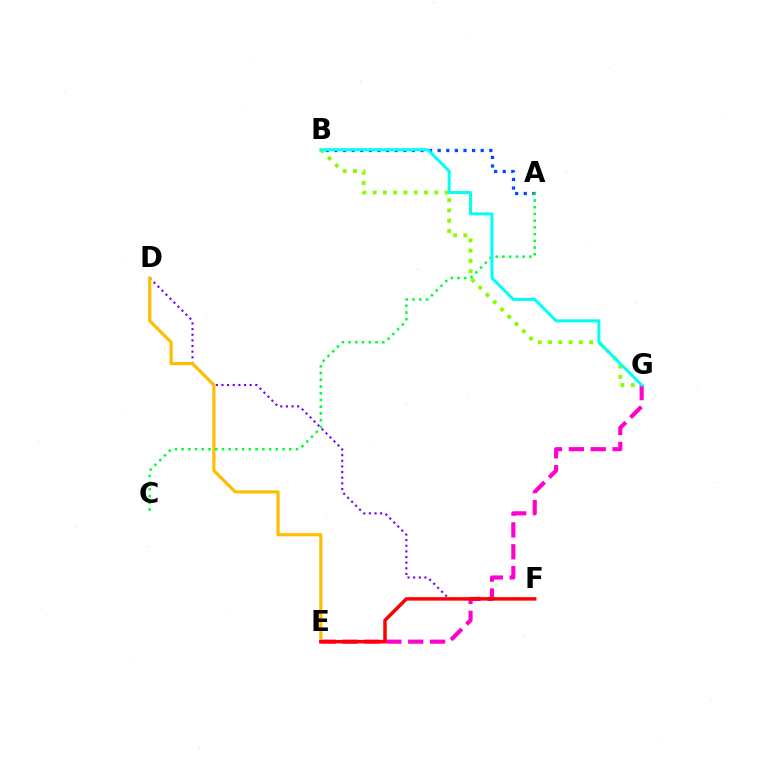{('A', 'B'): [{'color': '#004bff', 'line_style': 'dotted', 'thickness': 2.34}], ('D', 'F'): [{'color': '#7200ff', 'line_style': 'dotted', 'thickness': 1.53}], ('E', 'G'): [{'color': '#ff00cf', 'line_style': 'dashed', 'thickness': 2.97}], ('D', 'E'): [{'color': '#ffbd00', 'line_style': 'solid', 'thickness': 2.28}], ('B', 'G'): [{'color': '#84ff00', 'line_style': 'dotted', 'thickness': 2.79}, {'color': '#00fff6', 'line_style': 'solid', 'thickness': 2.15}], ('E', 'F'): [{'color': '#ff0000', 'line_style': 'solid', 'thickness': 2.51}], ('A', 'C'): [{'color': '#00ff39', 'line_style': 'dotted', 'thickness': 1.83}]}